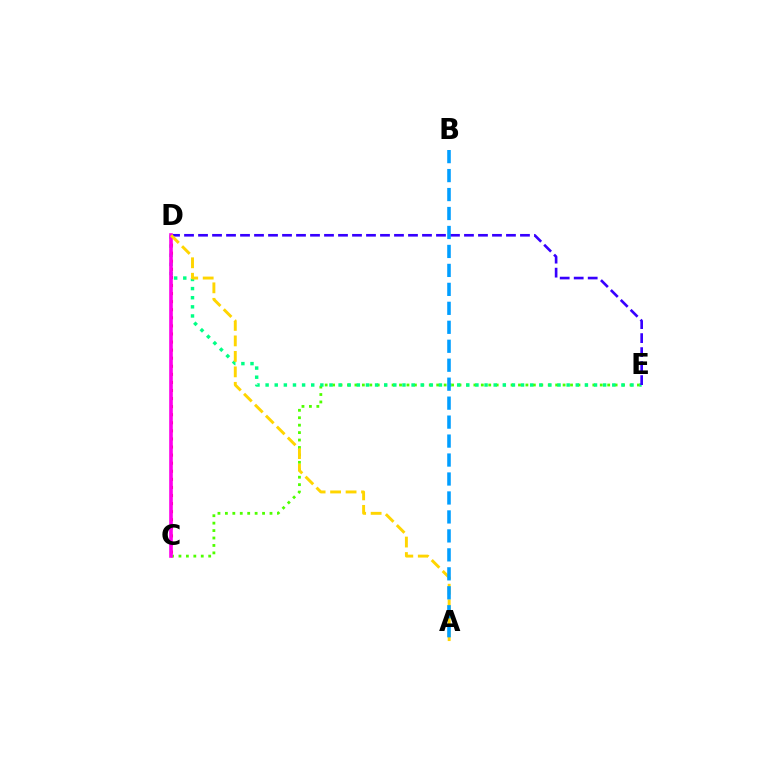{('C', 'E'): [{'color': '#4fff00', 'line_style': 'dotted', 'thickness': 2.02}], ('D', 'E'): [{'color': '#00ff86', 'line_style': 'dotted', 'thickness': 2.48}, {'color': '#3700ff', 'line_style': 'dashed', 'thickness': 1.9}], ('C', 'D'): [{'color': '#ff0000', 'line_style': 'dotted', 'thickness': 2.19}, {'color': '#ff00ed', 'line_style': 'solid', 'thickness': 2.61}], ('A', 'D'): [{'color': '#ffd500', 'line_style': 'dashed', 'thickness': 2.1}], ('A', 'B'): [{'color': '#009eff', 'line_style': 'dashed', 'thickness': 2.58}]}